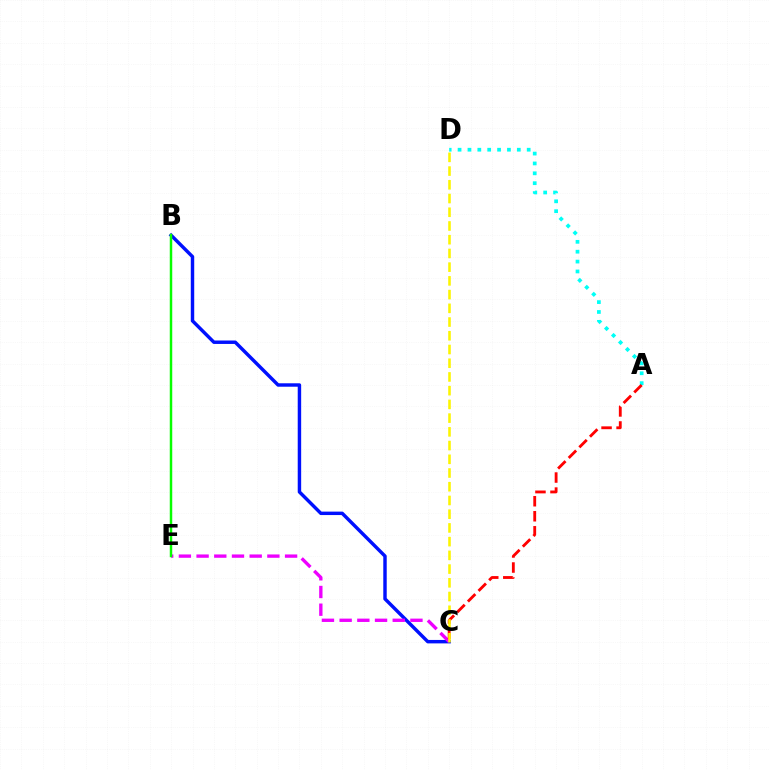{('B', 'C'): [{'color': '#0010ff', 'line_style': 'solid', 'thickness': 2.48}], ('A', 'D'): [{'color': '#00fff6', 'line_style': 'dotted', 'thickness': 2.68}], ('C', 'E'): [{'color': '#ee00ff', 'line_style': 'dashed', 'thickness': 2.4}], ('A', 'C'): [{'color': '#ff0000', 'line_style': 'dashed', 'thickness': 2.04}], ('C', 'D'): [{'color': '#fcf500', 'line_style': 'dashed', 'thickness': 1.86}], ('B', 'E'): [{'color': '#08ff00', 'line_style': 'solid', 'thickness': 1.78}]}